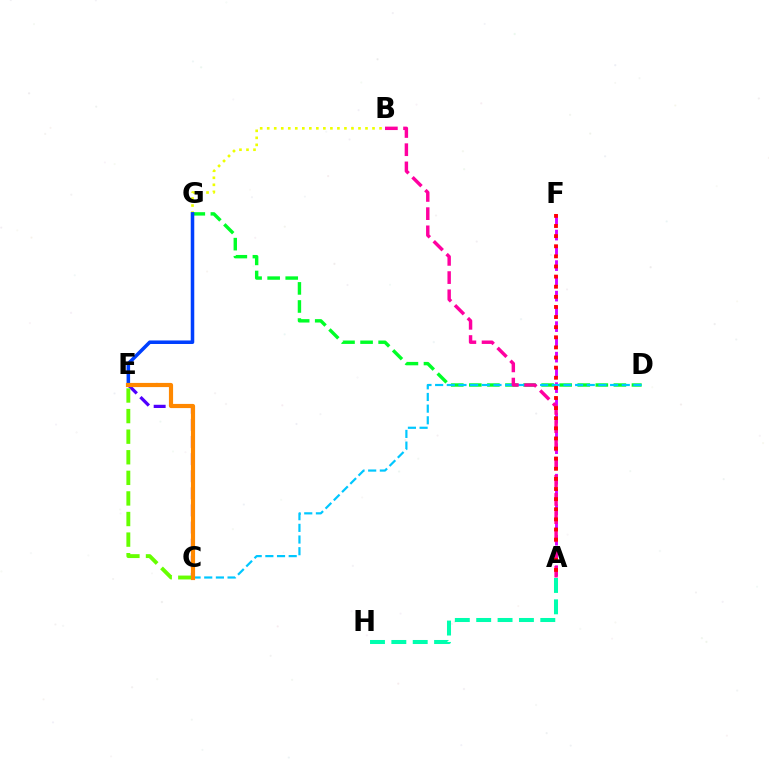{('B', 'G'): [{'color': '#eeff00', 'line_style': 'dotted', 'thickness': 1.91}], ('A', 'F'): [{'color': '#d600ff', 'line_style': 'dashed', 'thickness': 2.07}, {'color': '#ff0000', 'line_style': 'dotted', 'thickness': 2.75}], ('C', 'E'): [{'color': '#4f00ff', 'line_style': 'dashed', 'thickness': 2.32}, {'color': '#66ff00', 'line_style': 'dashed', 'thickness': 2.8}, {'color': '#ff8800', 'line_style': 'solid', 'thickness': 3.0}], ('D', 'G'): [{'color': '#00ff27', 'line_style': 'dashed', 'thickness': 2.45}], ('C', 'D'): [{'color': '#00c7ff', 'line_style': 'dashed', 'thickness': 1.58}], ('A', 'B'): [{'color': '#ff00a0', 'line_style': 'dashed', 'thickness': 2.47}], ('A', 'H'): [{'color': '#00ffaf', 'line_style': 'dashed', 'thickness': 2.9}], ('E', 'G'): [{'color': '#003fff', 'line_style': 'solid', 'thickness': 2.54}]}